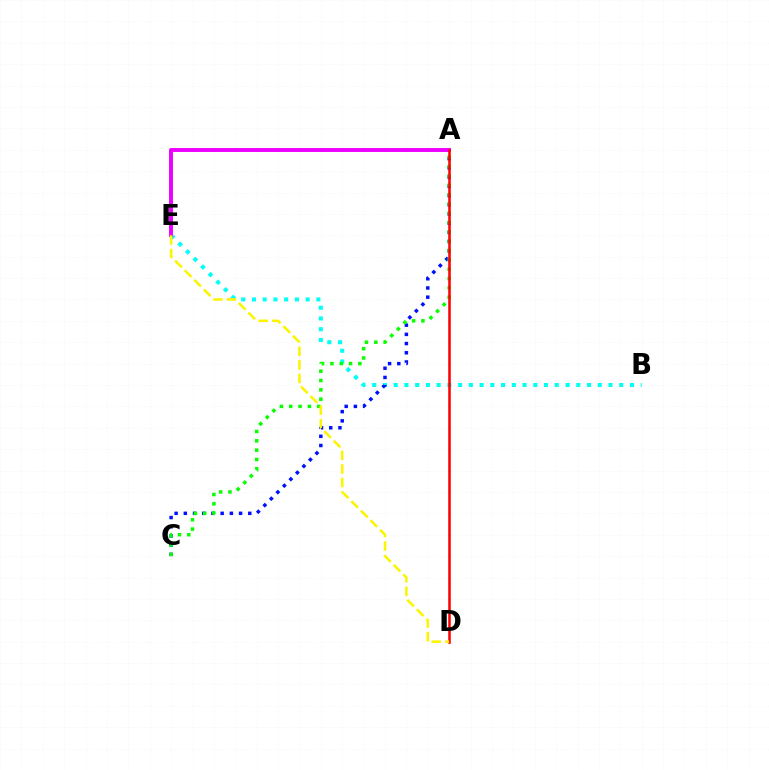{('B', 'E'): [{'color': '#00fff6', 'line_style': 'dotted', 'thickness': 2.92}], ('A', 'C'): [{'color': '#0010ff', 'line_style': 'dotted', 'thickness': 2.5}, {'color': '#08ff00', 'line_style': 'dotted', 'thickness': 2.53}], ('A', 'E'): [{'color': '#ee00ff', 'line_style': 'solid', 'thickness': 2.82}], ('A', 'D'): [{'color': '#ff0000', 'line_style': 'solid', 'thickness': 1.83}], ('D', 'E'): [{'color': '#fcf500', 'line_style': 'dashed', 'thickness': 1.84}]}